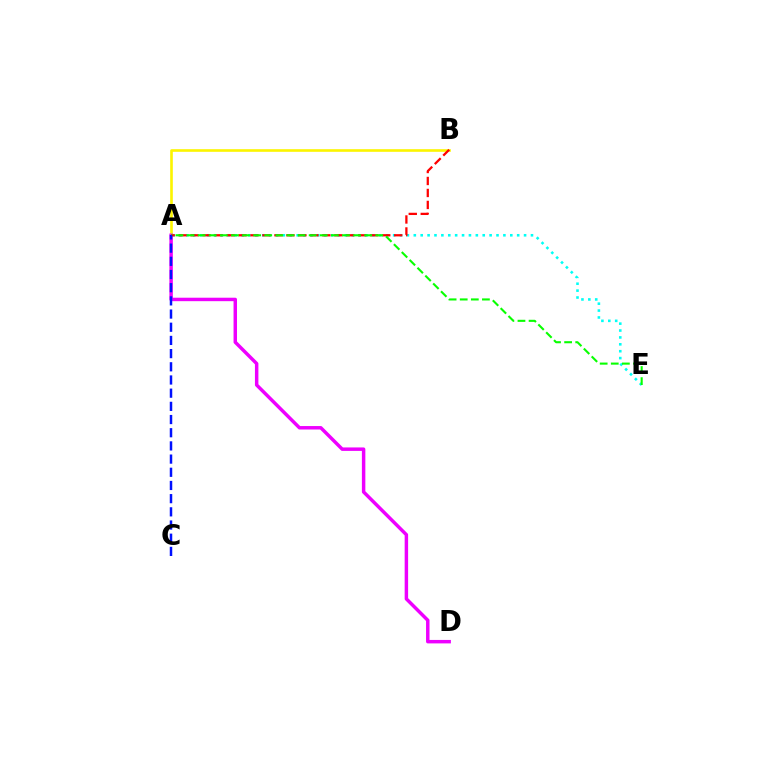{('A', 'B'): [{'color': '#fcf500', 'line_style': 'solid', 'thickness': 1.89}, {'color': '#ff0000', 'line_style': 'dashed', 'thickness': 1.63}], ('A', 'E'): [{'color': '#00fff6', 'line_style': 'dotted', 'thickness': 1.87}, {'color': '#08ff00', 'line_style': 'dashed', 'thickness': 1.51}], ('A', 'D'): [{'color': '#ee00ff', 'line_style': 'solid', 'thickness': 2.49}], ('A', 'C'): [{'color': '#0010ff', 'line_style': 'dashed', 'thickness': 1.79}]}